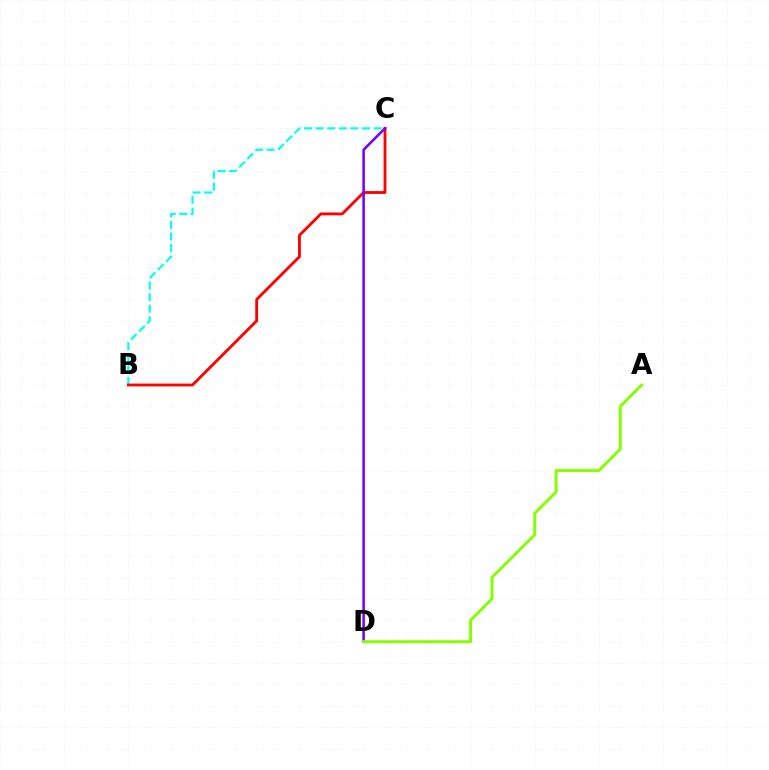{('B', 'C'): [{'color': '#00fff6', 'line_style': 'dashed', 'thickness': 1.57}, {'color': '#ff0000', 'line_style': 'solid', 'thickness': 2.03}], ('C', 'D'): [{'color': '#7200ff', 'line_style': 'solid', 'thickness': 1.83}], ('A', 'D'): [{'color': '#84ff00', 'line_style': 'solid', 'thickness': 2.11}]}